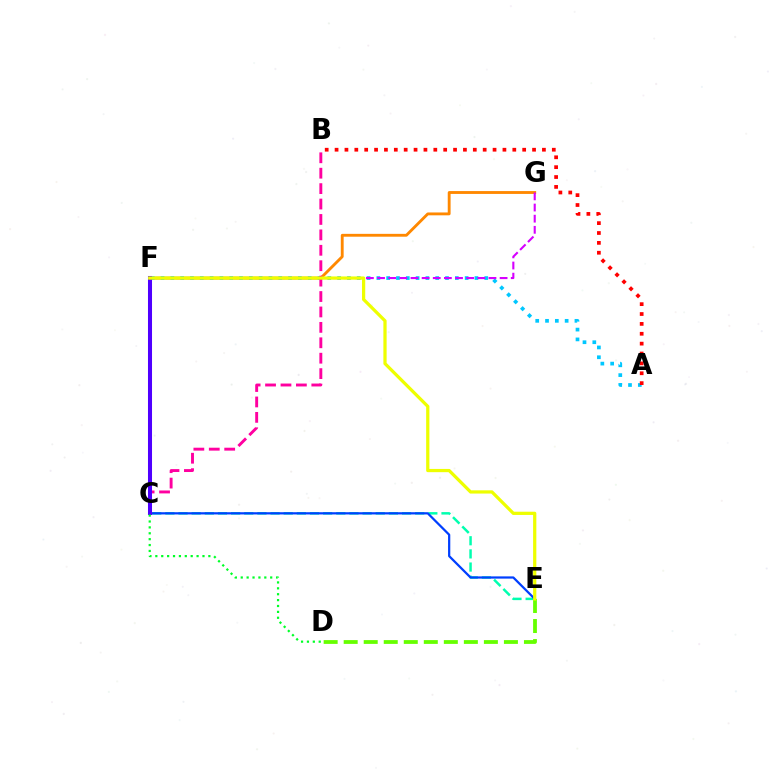{('F', 'G'): [{'color': '#ff8800', 'line_style': 'solid', 'thickness': 2.05}, {'color': '#d600ff', 'line_style': 'dashed', 'thickness': 1.51}], ('A', 'F'): [{'color': '#00c7ff', 'line_style': 'dotted', 'thickness': 2.67}], ('C', 'E'): [{'color': '#00ffaf', 'line_style': 'dashed', 'thickness': 1.79}, {'color': '#003fff', 'line_style': 'solid', 'thickness': 1.61}], ('D', 'E'): [{'color': '#66ff00', 'line_style': 'dashed', 'thickness': 2.72}], ('A', 'B'): [{'color': '#ff0000', 'line_style': 'dotted', 'thickness': 2.68}], ('B', 'C'): [{'color': '#ff00a0', 'line_style': 'dashed', 'thickness': 2.09}], ('C', 'F'): [{'color': '#4f00ff', 'line_style': 'solid', 'thickness': 2.91}], ('C', 'D'): [{'color': '#00ff27', 'line_style': 'dotted', 'thickness': 1.6}], ('E', 'F'): [{'color': '#eeff00', 'line_style': 'solid', 'thickness': 2.33}]}